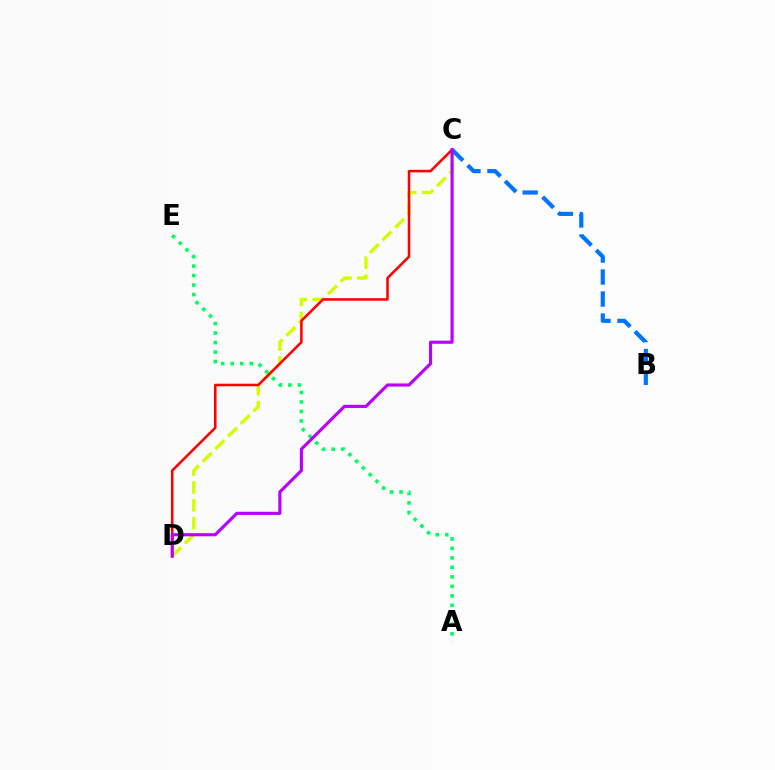{('C', 'D'): [{'color': '#d1ff00', 'line_style': 'dashed', 'thickness': 2.43}, {'color': '#ff0000', 'line_style': 'solid', 'thickness': 1.84}, {'color': '#b900ff', 'line_style': 'solid', 'thickness': 2.25}], ('A', 'E'): [{'color': '#00ff5c', 'line_style': 'dotted', 'thickness': 2.58}], ('B', 'C'): [{'color': '#0074ff', 'line_style': 'dashed', 'thickness': 2.99}]}